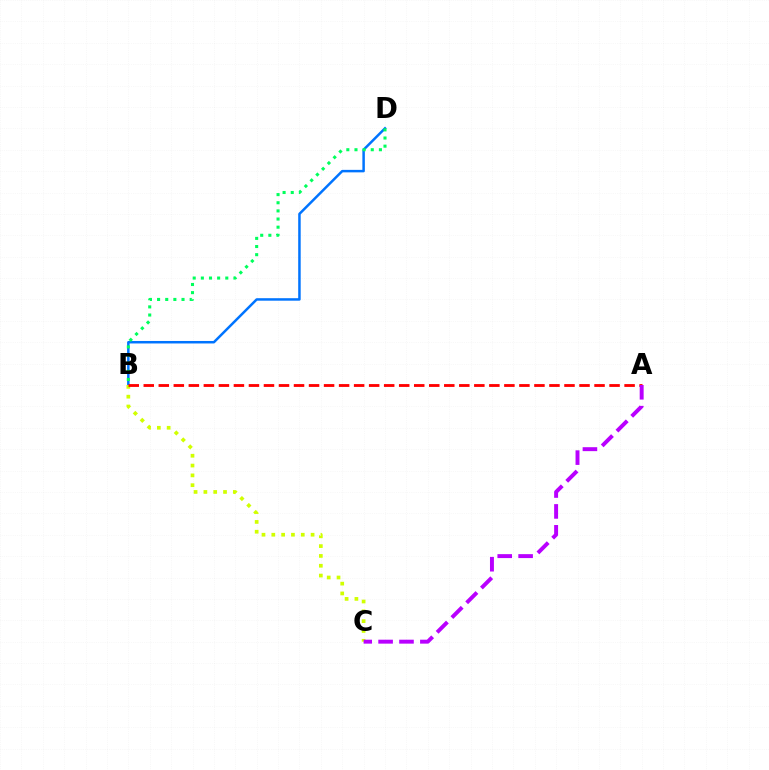{('B', 'D'): [{'color': '#0074ff', 'line_style': 'solid', 'thickness': 1.79}, {'color': '#00ff5c', 'line_style': 'dotted', 'thickness': 2.21}], ('B', 'C'): [{'color': '#d1ff00', 'line_style': 'dotted', 'thickness': 2.67}], ('A', 'B'): [{'color': '#ff0000', 'line_style': 'dashed', 'thickness': 2.04}], ('A', 'C'): [{'color': '#b900ff', 'line_style': 'dashed', 'thickness': 2.84}]}